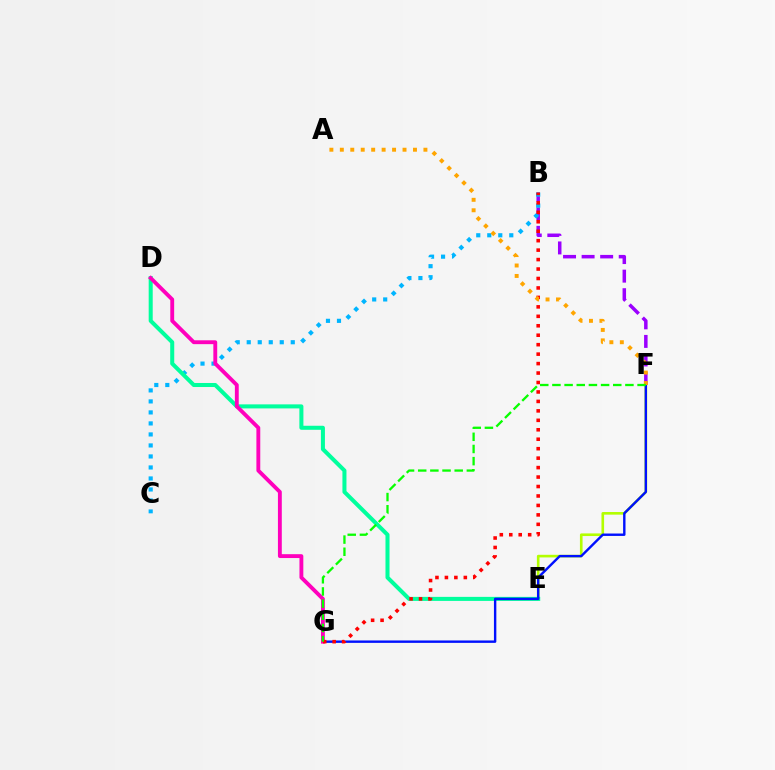{('B', 'F'): [{'color': '#9b00ff', 'line_style': 'dashed', 'thickness': 2.52}], ('E', 'F'): [{'color': '#b3ff00', 'line_style': 'solid', 'thickness': 1.89}], ('B', 'C'): [{'color': '#00b5ff', 'line_style': 'dotted', 'thickness': 2.99}], ('D', 'E'): [{'color': '#00ff9d', 'line_style': 'solid', 'thickness': 2.9}], ('F', 'G'): [{'color': '#0010ff', 'line_style': 'solid', 'thickness': 1.73}, {'color': '#08ff00', 'line_style': 'dashed', 'thickness': 1.65}], ('D', 'G'): [{'color': '#ff00bd', 'line_style': 'solid', 'thickness': 2.78}], ('B', 'G'): [{'color': '#ff0000', 'line_style': 'dotted', 'thickness': 2.57}], ('A', 'F'): [{'color': '#ffa500', 'line_style': 'dotted', 'thickness': 2.84}]}